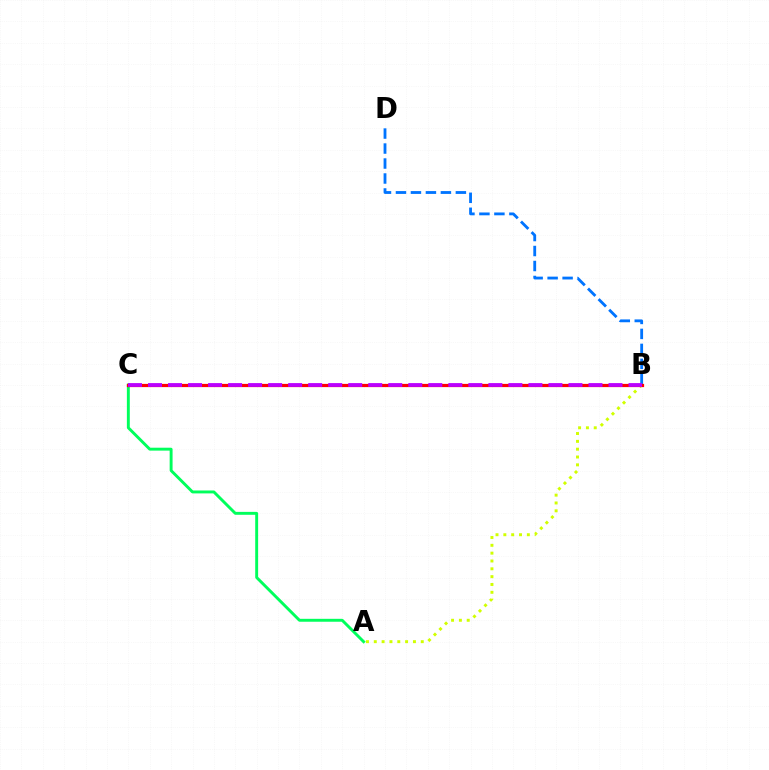{('B', 'D'): [{'color': '#0074ff', 'line_style': 'dashed', 'thickness': 2.03}], ('A', 'C'): [{'color': '#00ff5c', 'line_style': 'solid', 'thickness': 2.1}], ('A', 'B'): [{'color': '#d1ff00', 'line_style': 'dotted', 'thickness': 2.13}], ('B', 'C'): [{'color': '#ff0000', 'line_style': 'solid', 'thickness': 2.31}, {'color': '#b900ff', 'line_style': 'dashed', 'thickness': 2.72}]}